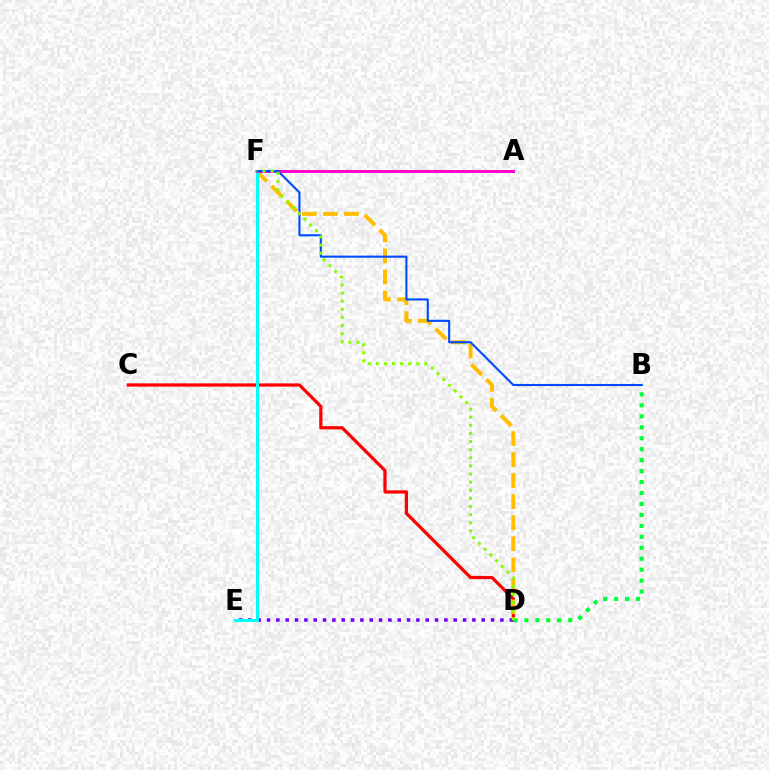{('C', 'D'): [{'color': '#ff0000', 'line_style': 'solid', 'thickness': 2.32}], ('B', 'D'): [{'color': '#00ff39', 'line_style': 'dotted', 'thickness': 2.98}], ('D', 'F'): [{'color': '#ffbd00', 'line_style': 'dashed', 'thickness': 2.86}, {'color': '#84ff00', 'line_style': 'dotted', 'thickness': 2.21}], ('D', 'E'): [{'color': '#7200ff', 'line_style': 'dotted', 'thickness': 2.54}], ('E', 'F'): [{'color': '#00fff6', 'line_style': 'solid', 'thickness': 2.2}], ('A', 'F'): [{'color': '#ff00cf', 'line_style': 'solid', 'thickness': 2.12}], ('B', 'F'): [{'color': '#004bff', 'line_style': 'solid', 'thickness': 1.52}]}